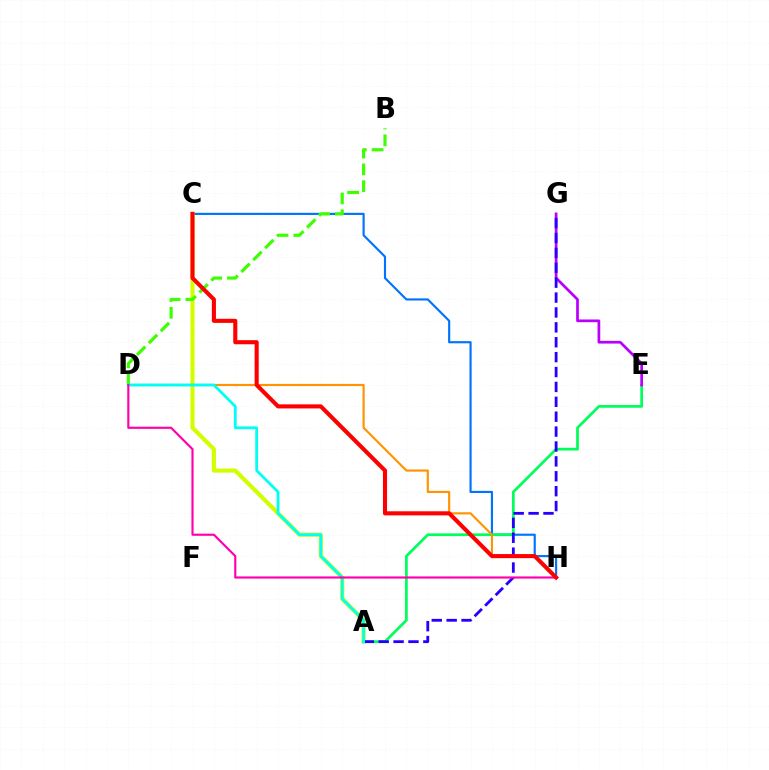{('C', 'H'): [{'color': '#0074ff', 'line_style': 'solid', 'thickness': 1.55}, {'color': '#ff0000', 'line_style': 'solid', 'thickness': 2.94}], ('A', 'C'): [{'color': '#d1ff00', 'line_style': 'solid', 'thickness': 2.97}], ('A', 'E'): [{'color': '#00ff5c', 'line_style': 'solid', 'thickness': 1.97}], ('E', 'G'): [{'color': '#b900ff', 'line_style': 'solid', 'thickness': 1.96}], ('D', 'H'): [{'color': '#ff9400', 'line_style': 'solid', 'thickness': 1.55}, {'color': '#ff00ac', 'line_style': 'solid', 'thickness': 1.55}], ('A', 'G'): [{'color': '#2500ff', 'line_style': 'dashed', 'thickness': 2.02}], ('B', 'D'): [{'color': '#3dff00', 'line_style': 'dashed', 'thickness': 2.28}], ('A', 'D'): [{'color': '#00fff6', 'line_style': 'solid', 'thickness': 2.01}]}